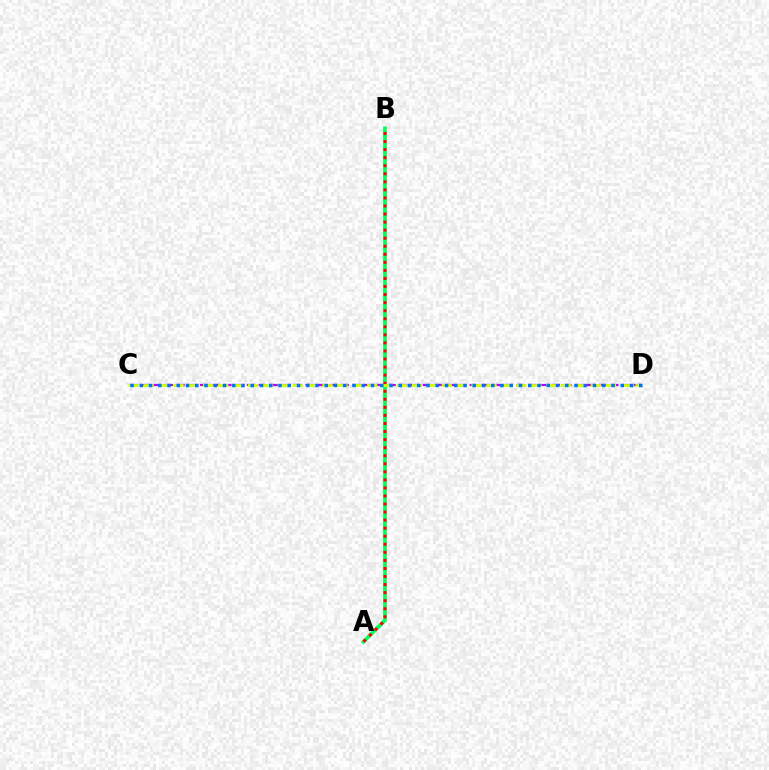{('A', 'B'): [{'color': '#00ff5c', 'line_style': 'solid', 'thickness': 2.7}, {'color': '#ff0000', 'line_style': 'dotted', 'thickness': 2.19}], ('C', 'D'): [{'color': '#b900ff', 'line_style': 'dashed', 'thickness': 1.59}, {'color': '#d1ff00', 'line_style': 'dashed', 'thickness': 2.03}, {'color': '#0074ff', 'line_style': 'dotted', 'thickness': 2.51}]}